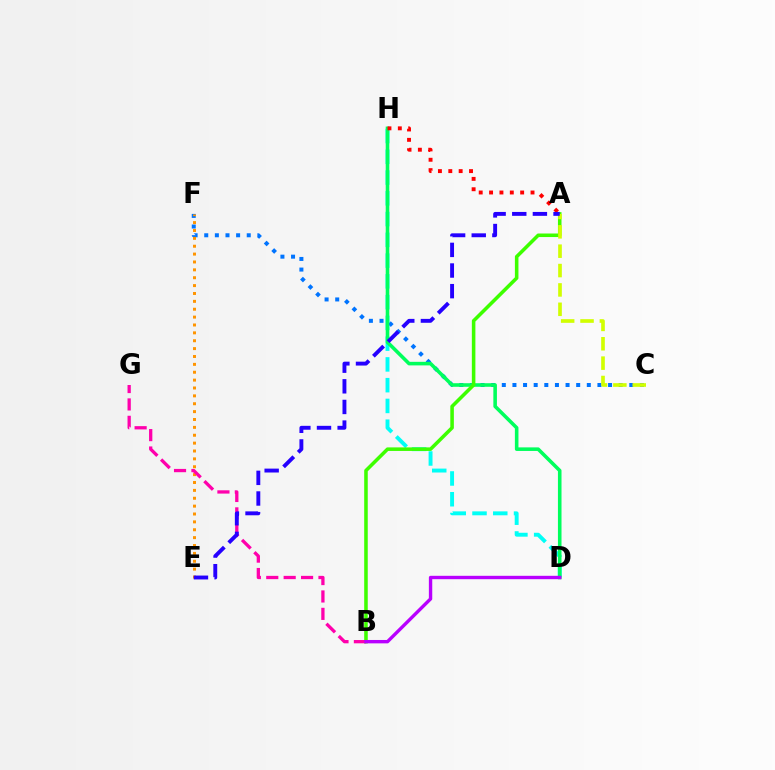{('D', 'H'): [{'color': '#00fff6', 'line_style': 'dashed', 'thickness': 2.82}, {'color': '#00ff5c', 'line_style': 'solid', 'thickness': 2.57}], ('C', 'F'): [{'color': '#0074ff', 'line_style': 'dotted', 'thickness': 2.89}], ('A', 'B'): [{'color': '#3dff00', 'line_style': 'solid', 'thickness': 2.56}], ('A', 'H'): [{'color': '#ff0000', 'line_style': 'dotted', 'thickness': 2.82}], ('E', 'F'): [{'color': '#ff9400', 'line_style': 'dotted', 'thickness': 2.14}], ('B', 'G'): [{'color': '#ff00ac', 'line_style': 'dashed', 'thickness': 2.36}], ('A', 'C'): [{'color': '#d1ff00', 'line_style': 'dashed', 'thickness': 2.63}], ('B', 'D'): [{'color': '#b900ff', 'line_style': 'solid', 'thickness': 2.44}], ('A', 'E'): [{'color': '#2500ff', 'line_style': 'dashed', 'thickness': 2.8}]}